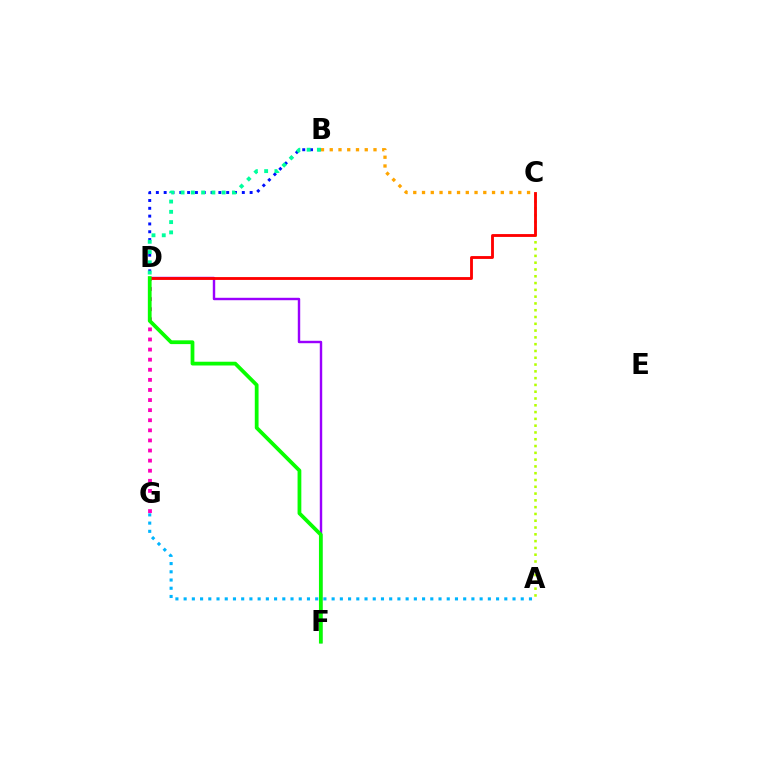{('A', 'C'): [{'color': '#b3ff00', 'line_style': 'dotted', 'thickness': 1.85}], ('D', 'G'): [{'color': '#ff00bd', 'line_style': 'dotted', 'thickness': 2.74}], ('B', 'D'): [{'color': '#0010ff', 'line_style': 'dotted', 'thickness': 2.12}, {'color': '#00ff9d', 'line_style': 'dotted', 'thickness': 2.79}], ('A', 'G'): [{'color': '#00b5ff', 'line_style': 'dotted', 'thickness': 2.23}], ('B', 'C'): [{'color': '#ffa500', 'line_style': 'dotted', 'thickness': 2.38}], ('D', 'F'): [{'color': '#9b00ff', 'line_style': 'solid', 'thickness': 1.75}, {'color': '#08ff00', 'line_style': 'solid', 'thickness': 2.71}], ('C', 'D'): [{'color': '#ff0000', 'line_style': 'solid', 'thickness': 2.05}]}